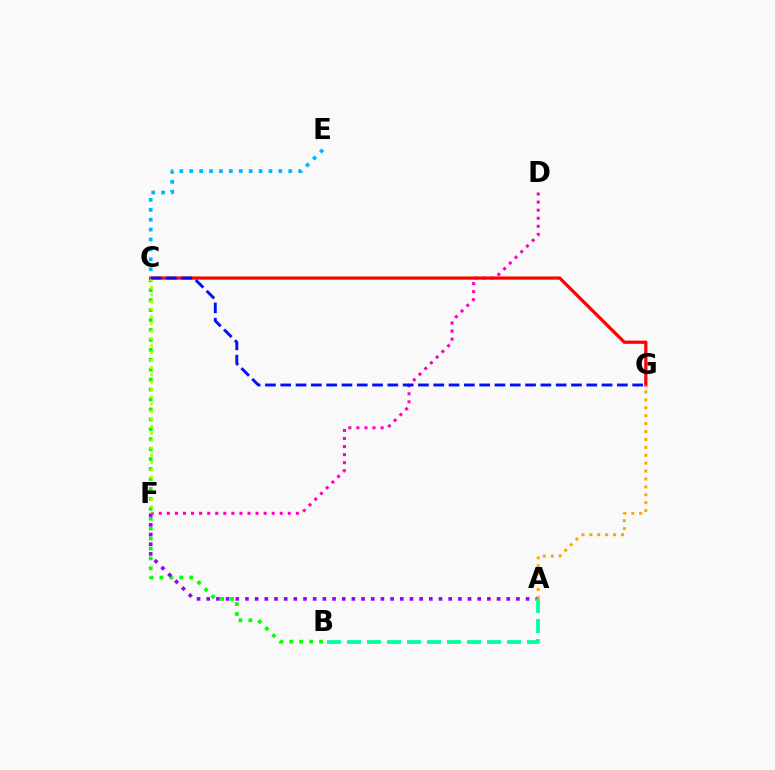{('D', 'F'): [{'color': '#ff00bd', 'line_style': 'dotted', 'thickness': 2.19}], ('B', 'C'): [{'color': '#08ff00', 'line_style': 'dotted', 'thickness': 2.7}], ('C', 'G'): [{'color': '#ff0000', 'line_style': 'solid', 'thickness': 2.31}, {'color': '#0010ff', 'line_style': 'dashed', 'thickness': 2.08}], ('A', 'F'): [{'color': '#9b00ff', 'line_style': 'dotted', 'thickness': 2.63}], ('A', 'G'): [{'color': '#ffa500', 'line_style': 'dotted', 'thickness': 2.15}], ('C', 'F'): [{'color': '#b3ff00', 'line_style': 'dotted', 'thickness': 1.99}], ('C', 'E'): [{'color': '#00b5ff', 'line_style': 'dotted', 'thickness': 2.69}], ('A', 'B'): [{'color': '#00ff9d', 'line_style': 'dashed', 'thickness': 2.72}]}